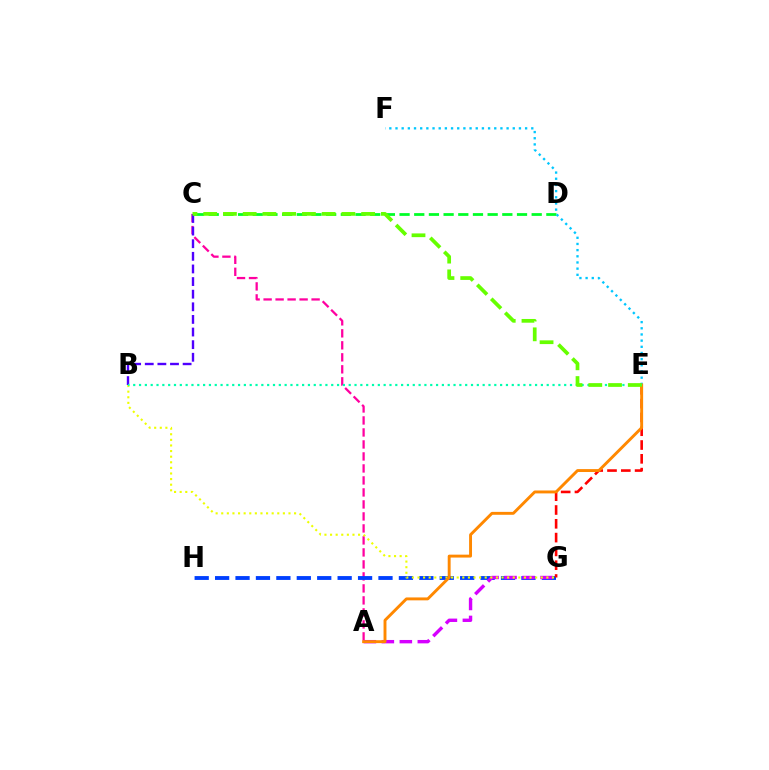{('A', 'C'): [{'color': '#ff00a0', 'line_style': 'dashed', 'thickness': 1.63}], ('G', 'H'): [{'color': '#003fff', 'line_style': 'dashed', 'thickness': 2.77}], ('A', 'G'): [{'color': '#d600ff', 'line_style': 'dashed', 'thickness': 2.44}], ('B', 'C'): [{'color': '#4f00ff', 'line_style': 'dashed', 'thickness': 1.71}], ('E', 'G'): [{'color': '#ff0000', 'line_style': 'dashed', 'thickness': 1.87}], ('C', 'D'): [{'color': '#00ff27', 'line_style': 'dashed', 'thickness': 1.99}], ('E', 'F'): [{'color': '#00c7ff', 'line_style': 'dotted', 'thickness': 1.68}], ('B', 'G'): [{'color': '#eeff00', 'line_style': 'dotted', 'thickness': 1.52}], ('A', 'E'): [{'color': '#ff8800', 'line_style': 'solid', 'thickness': 2.1}], ('B', 'E'): [{'color': '#00ffaf', 'line_style': 'dotted', 'thickness': 1.58}], ('C', 'E'): [{'color': '#66ff00', 'line_style': 'dashed', 'thickness': 2.68}]}